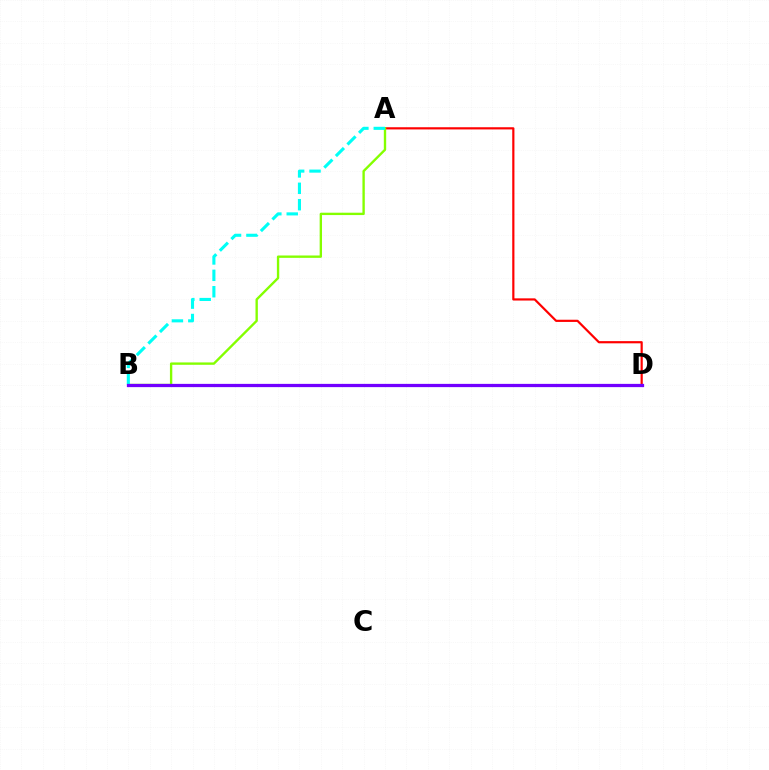{('A', 'D'): [{'color': '#ff0000', 'line_style': 'solid', 'thickness': 1.58}], ('A', 'B'): [{'color': '#84ff00', 'line_style': 'solid', 'thickness': 1.7}, {'color': '#00fff6', 'line_style': 'dashed', 'thickness': 2.23}], ('B', 'D'): [{'color': '#7200ff', 'line_style': 'solid', 'thickness': 2.34}]}